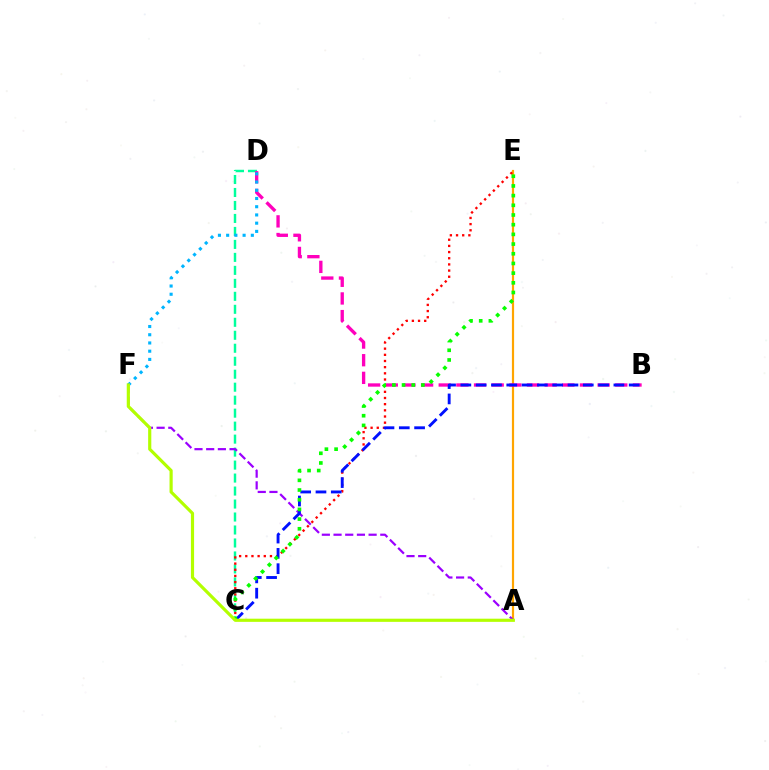{('A', 'E'): [{'color': '#ffa500', 'line_style': 'solid', 'thickness': 1.58}], ('C', 'D'): [{'color': '#00ff9d', 'line_style': 'dashed', 'thickness': 1.76}], ('B', 'D'): [{'color': '#ff00bd', 'line_style': 'dashed', 'thickness': 2.4}], ('A', 'F'): [{'color': '#9b00ff', 'line_style': 'dashed', 'thickness': 1.59}, {'color': '#b3ff00', 'line_style': 'solid', 'thickness': 2.28}], ('D', 'F'): [{'color': '#00b5ff', 'line_style': 'dotted', 'thickness': 2.23}], ('C', 'E'): [{'color': '#ff0000', 'line_style': 'dotted', 'thickness': 1.68}, {'color': '#08ff00', 'line_style': 'dotted', 'thickness': 2.63}], ('B', 'C'): [{'color': '#0010ff', 'line_style': 'dashed', 'thickness': 2.08}]}